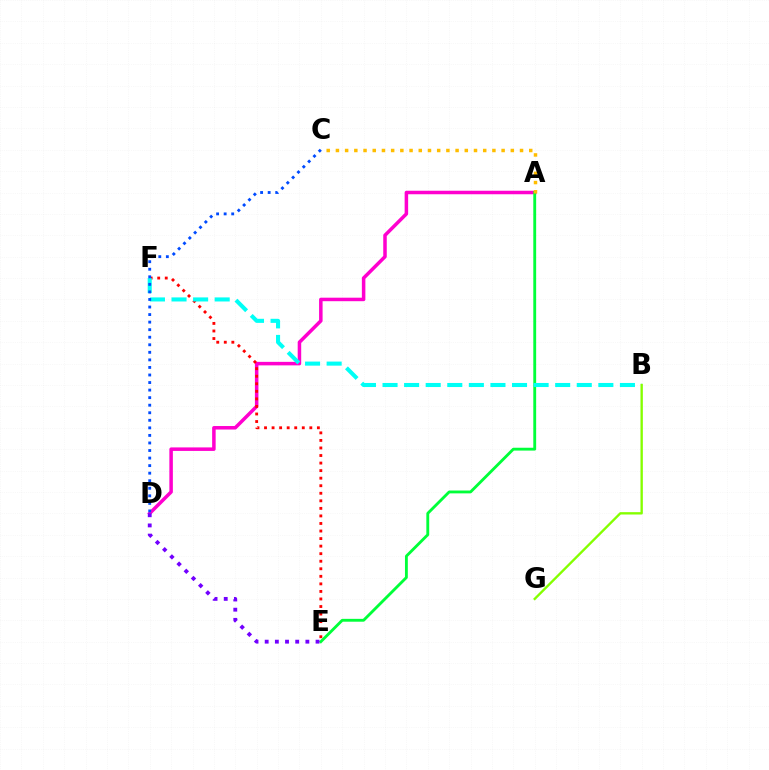{('A', 'D'): [{'color': '#ff00cf', 'line_style': 'solid', 'thickness': 2.53}], ('E', 'F'): [{'color': '#ff0000', 'line_style': 'dotted', 'thickness': 2.05}], ('A', 'E'): [{'color': '#00ff39', 'line_style': 'solid', 'thickness': 2.05}], ('B', 'F'): [{'color': '#00fff6', 'line_style': 'dashed', 'thickness': 2.93}], ('B', 'G'): [{'color': '#84ff00', 'line_style': 'solid', 'thickness': 1.7}], ('D', 'E'): [{'color': '#7200ff', 'line_style': 'dotted', 'thickness': 2.76}], ('A', 'C'): [{'color': '#ffbd00', 'line_style': 'dotted', 'thickness': 2.5}], ('C', 'D'): [{'color': '#004bff', 'line_style': 'dotted', 'thickness': 2.05}]}